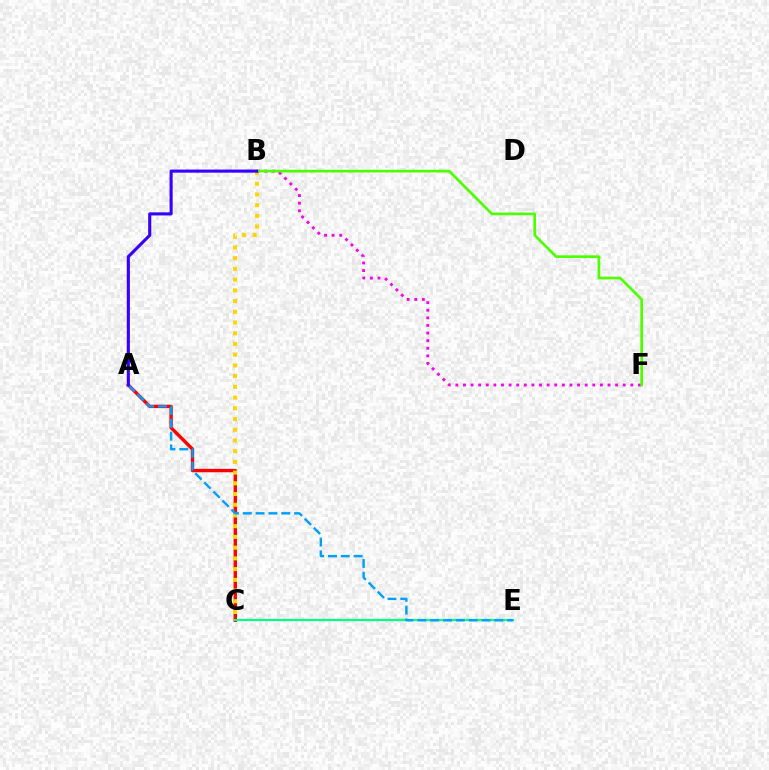{('A', 'C'): [{'color': '#ff0000', 'line_style': 'solid', 'thickness': 2.45}], ('C', 'E'): [{'color': '#00ff86', 'line_style': 'solid', 'thickness': 1.6}], ('B', 'C'): [{'color': '#ffd500', 'line_style': 'dotted', 'thickness': 2.91}], ('B', 'F'): [{'color': '#ff00ed', 'line_style': 'dotted', 'thickness': 2.07}, {'color': '#4fff00', 'line_style': 'solid', 'thickness': 1.95}], ('A', 'E'): [{'color': '#009eff', 'line_style': 'dashed', 'thickness': 1.74}], ('A', 'B'): [{'color': '#3700ff', 'line_style': 'solid', 'thickness': 2.24}]}